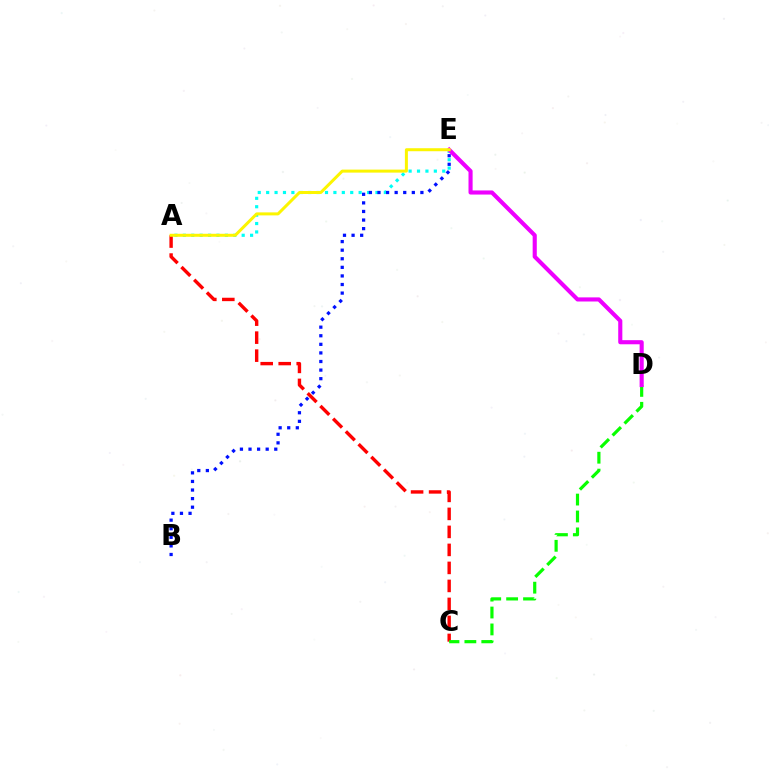{('A', 'E'): [{'color': '#00fff6', 'line_style': 'dotted', 'thickness': 2.28}, {'color': '#fcf500', 'line_style': 'solid', 'thickness': 2.16}], ('A', 'C'): [{'color': '#ff0000', 'line_style': 'dashed', 'thickness': 2.45}], ('B', 'E'): [{'color': '#0010ff', 'line_style': 'dotted', 'thickness': 2.33}], ('C', 'D'): [{'color': '#08ff00', 'line_style': 'dashed', 'thickness': 2.3}], ('D', 'E'): [{'color': '#ee00ff', 'line_style': 'solid', 'thickness': 2.96}]}